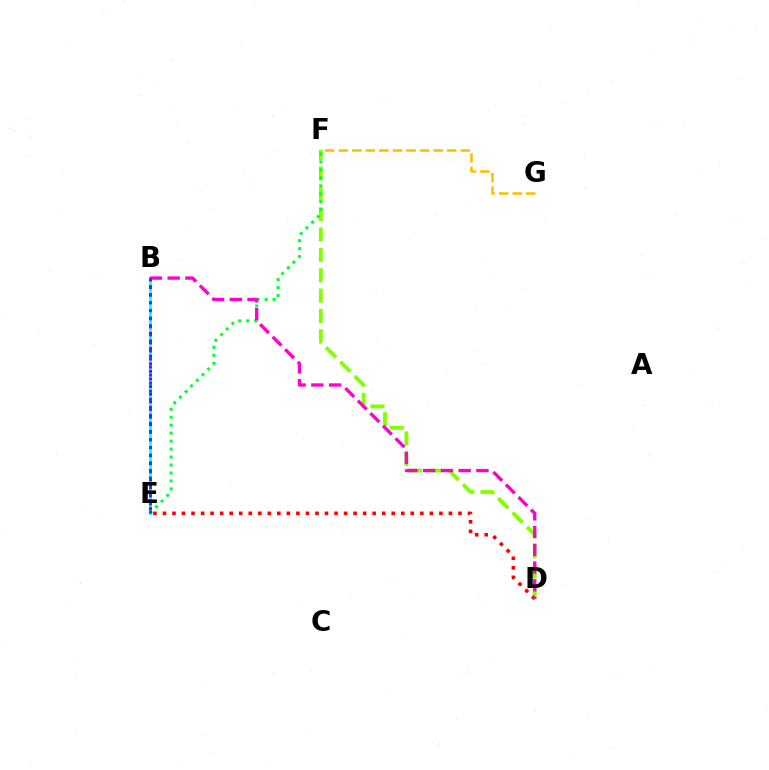{('D', 'F'): [{'color': '#84ff00', 'line_style': 'dashed', 'thickness': 2.76}], ('B', 'E'): [{'color': '#00fff6', 'line_style': 'solid', 'thickness': 1.9}, {'color': '#7200ff', 'line_style': 'dotted', 'thickness': 2.07}, {'color': '#004bff', 'line_style': 'dotted', 'thickness': 2.19}], ('F', 'G'): [{'color': '#ffbd00', 'line_style': 'dashed', 'thickness': 1.84}], ('E', 'F'): [{'color': '#00ff39', 'line_style': 'dotted', 'thickness': 2.16}], ('D', 'E'): [{'color': '#ff0000', 'line_style': 'dotted', 'thickness': 2.59}], ('B', 'D'): [{'color': '#ff00cf', 'line_style': 'dashed', 'thickness': 2.41}]}